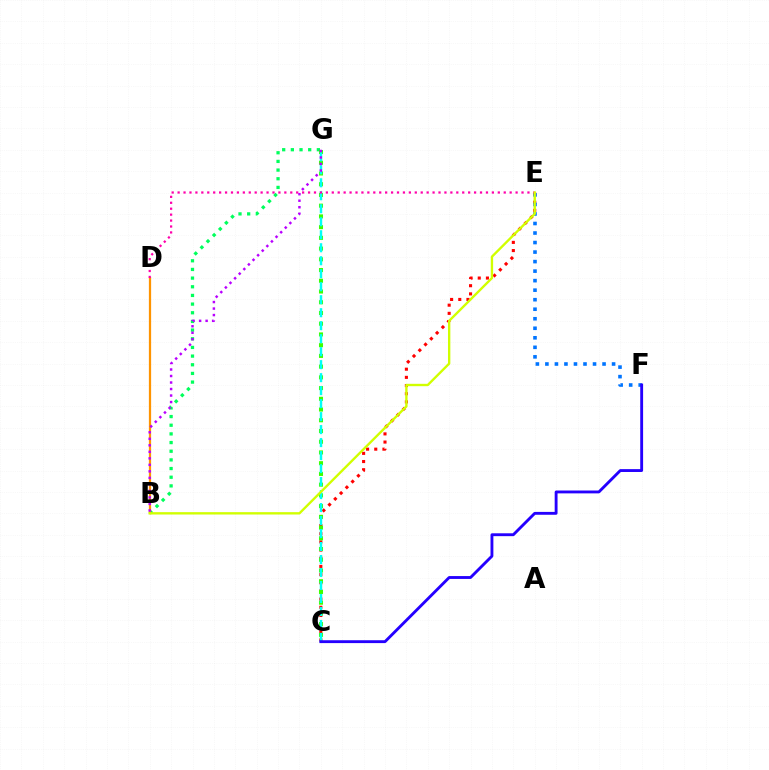{('C', 'E'): [{'color': '#ff0000', 'line_style': 'dotted', 'thickness': 2.22}], ('B', 'G'): [{'color': '#00ff5c', 'line_style': 'dotted', 'thickness': 2.35}, {'color': '#b900ff', 'line_style': 'dotted', 'thickness': 1.77}], ('E', 'F'): [{'color': '#0074ff', 'line_style': 'dotted', 'thickness': 2.59}], ('C', 'G'): [{'color': '#3dff00', 'line_style': 'dotted', 'thickness': 2.92}, {'color': '#00fff6', 'line_style': 'dashed', 'thickness': 1.76}], ('B', 'D'): [{'color': '#ff9400', 'line_style': 'solid', 'thickness': 1.62}], ('D', 'E'): [{'color': '#ff00ac', 'line_style': 'dotted', 'thickness': 1.61}], ('C', 'F'): [{'color': '#2500ff', 'line_style': 'solid', 'thickness': 2.06}], ('B', 'E'): [{'color': '#d1ff00', 'line_style': 'solid', 'thickness': 1.7}]}